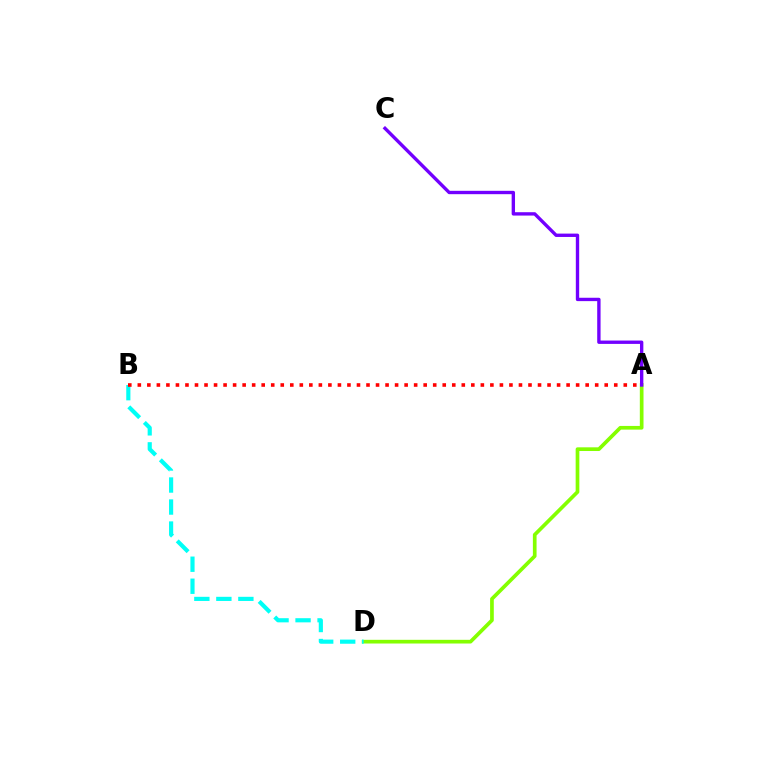{('A', 'D'): [{'color': '#84ff00', 'line_style': 'solid', 'thickness': 2.66}], ('B', 'D'): [{'color': '#00fff6', 'line_style': 'dashed', 'thickness': 2.99}], ('A', 'C'): [{'color': '#7200ff', 'line_style': 'solid', 'thickness': 2.42}], ('A', 'B'): [{'color': '#ff0000', 'line_style': 'dotted', 'thickness': 2.59}]}